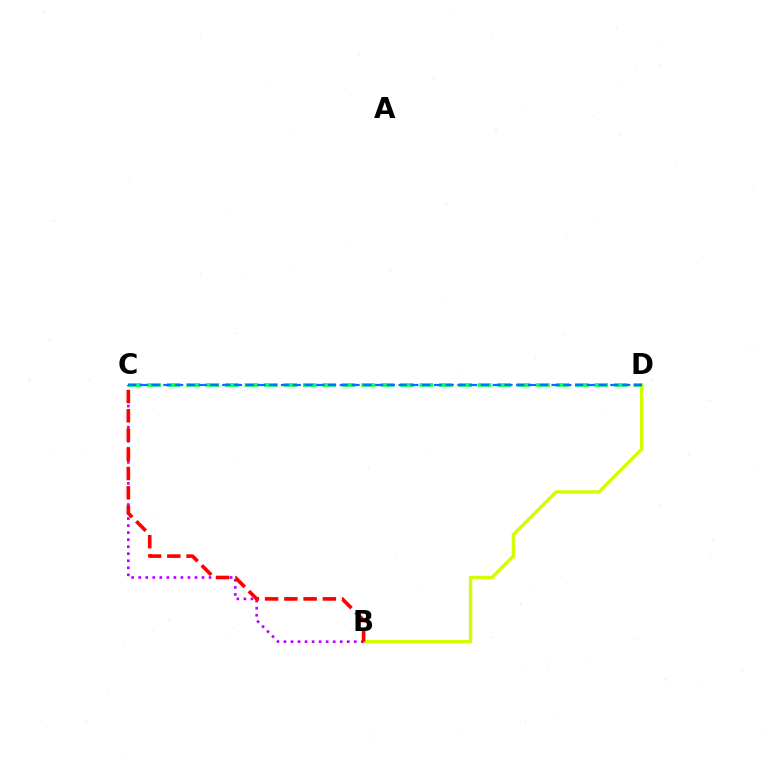{('B', 'D'): [{'color': '#d1ff00', 'line_style': 'solid', 'thickness': 2.44}], ('B', 'C'): [{'color': '#b900ff', 'line_style': 'dotted', 'thickness': 1.91}, {'color': '#ff0000', 'line_style': 'dashed', 'thickness': 2.62}], ('C', 'D'): [{'color': '#00ff5c', 'line_style': 'dashed', 'thickness': 2.64}, {'color': '#0074ff', 'line_style': 'dashed', 'thickness': 1.6}]}